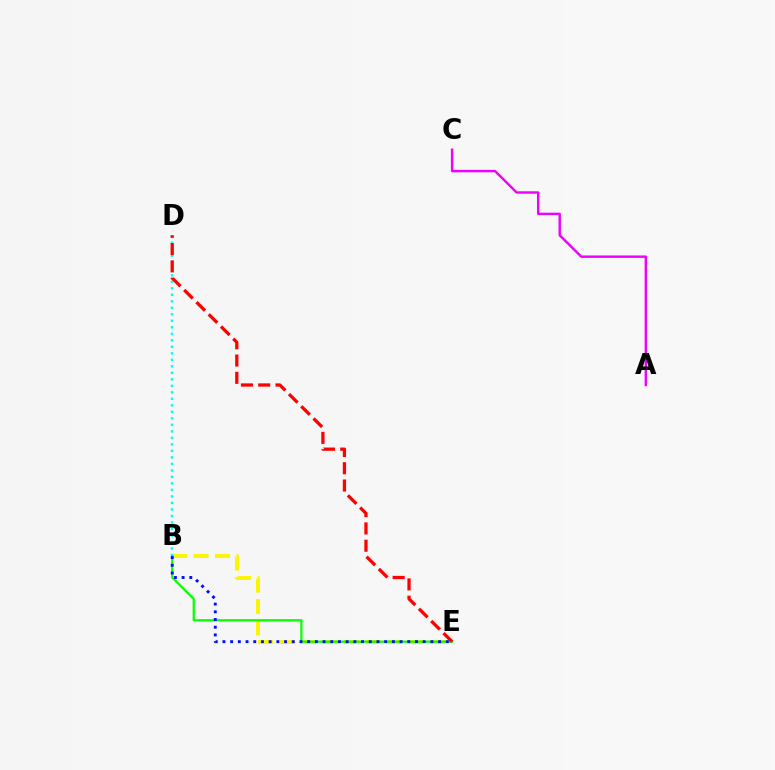{('A', 'C'): [{'color': '#ee00ff', 'line_style': 'solid', 'thickness': 1.74}], ('B', 'E'): [{'color': '#fcf500', 'line_style': 'dashed', 'thickness': 2.92}, {'color': '#08ff00', 'line_style': 'solid', 'thickness': 1.61}, {'color': '#0010ff', 'line_style': 'dotted', 'thickness': 2.09}], ('B', 'D'): [{'color': '#00fff6', 'line_style': 'dotted', 'thickness': 1.77}], ('D', 'E'): [{'color': '#ff0000', 'line_style': 'dashed', 'thickness': 2.35}]}